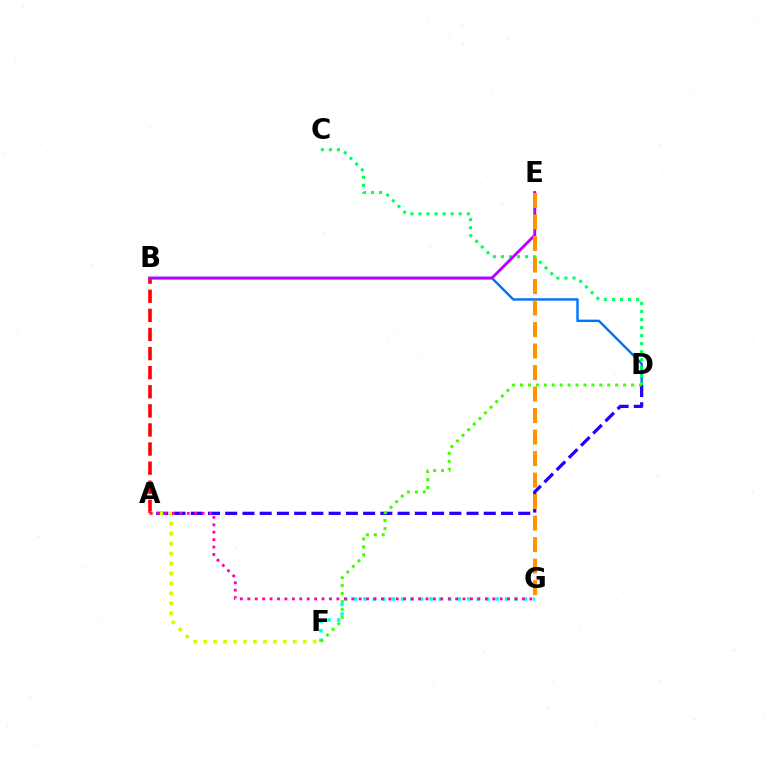{('B', 'D'): [{'color': '#0074ff', 'line_style': 'solid', 'thickness': 1.74}], ('C', 'D'): [{'color': '#00ff5c', 'line_style': 'dotted', 'thickness': 2.19}], ('A', 'B'): [{'color': '#ff0000', 'line_style': 'dashed', 'thickness': 2.59}], ('A', 'D'): [{'color': '#2500ff', 'line_style': 'dashed', 'thickness': 2.34}], ('B', 'E'): [{'color': '#b900ff', 'line_style': 'solid', 'thickness': 2.06}], ('F', 'G'): [{'color': '#00fff6', 'line_style': 'dotted', 'thickness': 2.57}], ('E', 'G'): [{'color': '#ff9400', 'line_style': 'dashed', 'thickness': 2.92}], ('D', 'F'): [{'color': '#3dff00', 'line_style': 'dotted', 'thickness': 2.15}], ('A', 'F'): [{'color': '#d1ff00', 'line_style': 'dotted', 'thickness': 2.71}], ('A', 'G'): [{'color': '#ff00ac', 'line_style': 'dotted', 'thickness': 2.02}]}